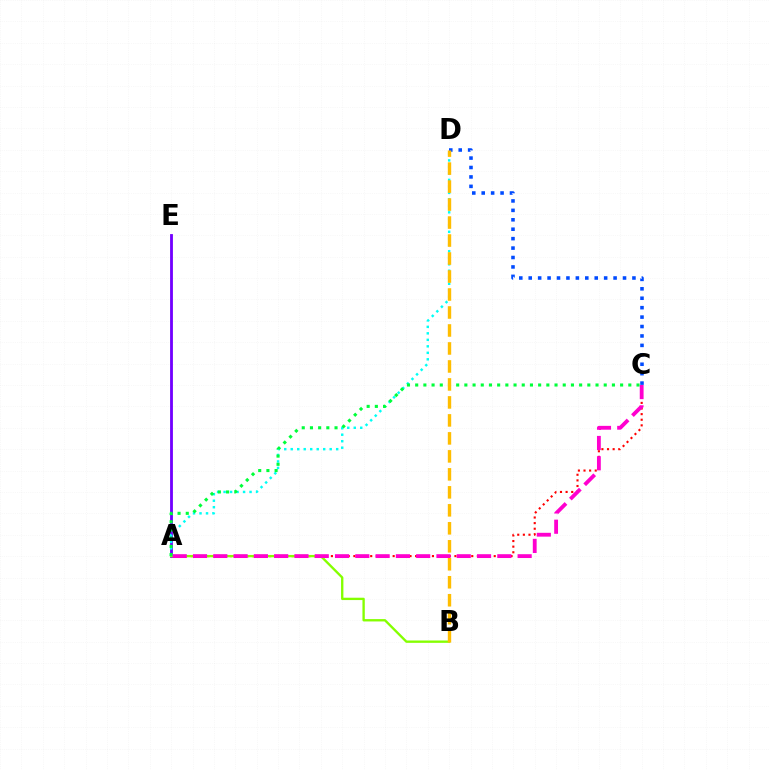{('A', 'E'): [{'color': '#7200ff', 'line_style': 'solid', 'thickness': 2.03}], ('A', 'C'): [{'color': '#ff0000', 'line_style': 'dotted', 'thickness': 1.53}, {'color': '#00ff39', 'line_style': 'dotted', 'thickness': 2.23}, {'color': '#ff00cf', 'line_style': 'dashed', 'thickness': 2.76}], ('A', 'B'): [{'color': '#84ff00', 'line_style': 'solid', 'thickness': 1.69}], ('A', 'D'): [{'color': '#00fff6', 'line_style': 'dotted', 'thickness': 1.76}], ('C', 'D'): [{'color': '#004bff', 'line_style': 'dotted', 'thickness': 2.56}], ('B', 'D'): [{'color': '#ffbd00', 'line_style': 'dashed', 'thickness': 2.44}]}